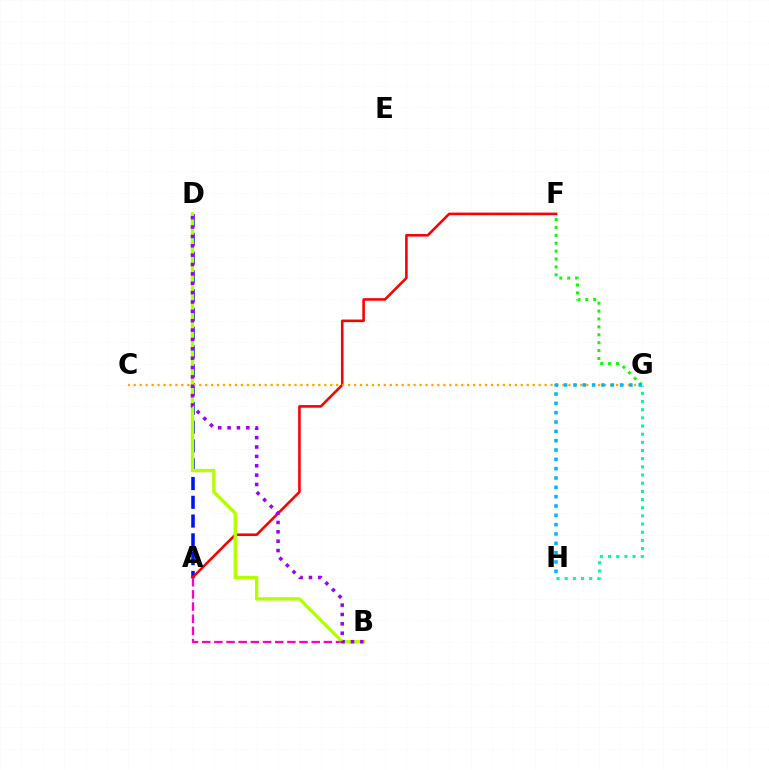{('A', 'D'): [{'color': '#0010ff', 'line_style': 'dashed', 'thickness': 2.55}], ('A', 'F'): [{'color': '#ff0000', 'line_style': 'solid', 'thickness': 1.86}], ('A', 'B'): [{'color': '#ff00bd', 'line_style': 'dashed', 'thickness': 1.65}], ('C', 'G'): [{'color': '#ffa500', 'line_style': 'dotted', 'thickness': 1.62}], ('B', 'D'): [{'color': '#b3ff00', 'line_style': 'solid', 'thickness': 2.4}, {'color': '#9b00ff', 'line_style': 'dotted', 'thickness': 2.54}], ('F', 'G'): [{'color': '#08ff00', 'line_style': 'dotted', 'thickness': 2.15}], ('G', 'H'): [{'color': '#00b5ff', 'line_style': 'dotted', 'thickness': 2.53}, {'color': '#00ff9d', 'line_style': 'dotted', 'thickness': 2.22}]}